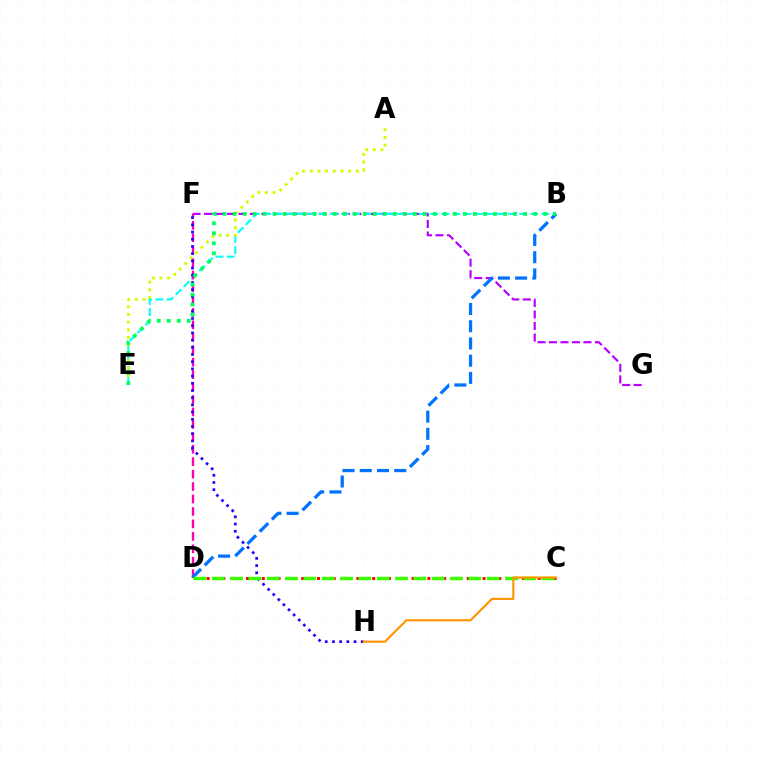{('F', 'G'): [{'color': '#b900ff', 'line_style': 'dashed', 'thickness': 1.56}], ('B', 'E'): [{'color': '#00fff6', 'line_style': 'dashed', 'thickness': 1.51}, {'color': '#00ff5c', 'line_style': 'dotted', 'thickness': 2.72}], ('D', 'F'): [{'color': '#ff00ac', 'line_style': 'dashed', 'thickness': 1.69}], ('A', 'E'): [{'color': '#d1ff00', 'line_style': 'dotted', 'thickness': 2.08}], ('F', 'H'): [{'color': '#2500ff', 'line_style': 'dotted', 'thickness': 1.96}], ('B', 'D'): [{'color': '#0074ff', 'line_style': 'dashed', 'thickness': 2.34}], ('C', 'D'): [{'color': '#ff0000', 'line_style': 'dotted', 'thickness': 2.14}, {'color': '#3dff00', 'line_style': 'dashed', 'thickness': 2.49}], ('C', 'H'): [{'color': '#ff9400', 'line_style': 'solid', 'thickness': 1.53}]}